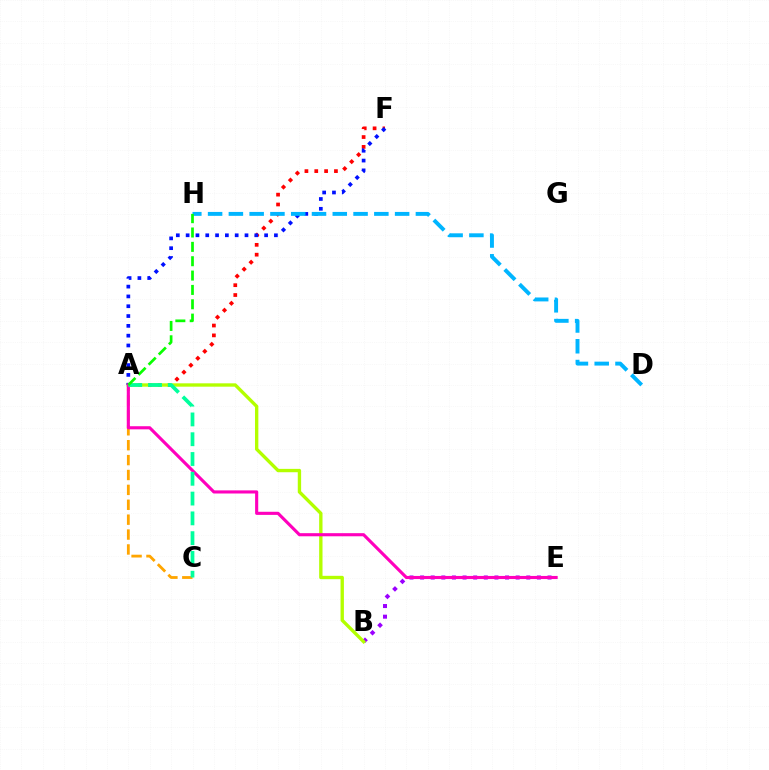{('A', 'C'): [{'color': '#ffa500', 'line_style': 'dashed', 'thickness': 2.02}, {'color': '#00ff9d', 'line_style': 'dashed', 'thickness': 2.69}], ('A', 'F'): [{'color': '#ff0000', 'line_style': 'dotted', 'thickness': 2.67}, {'color': '#0010ff', 'line_style': 'dotted', 'thickness': 2.67}], ('B', 'E'): [{'color': '#9b00ff', 'line_style': 'dotted', 'thickness': 2.89}], ('A', 'B'): [{'color': '#b3ff00', 'line_style': 'solid', 'thickness': 2.42}], ('D', 'H'): [{'color': '#00b5ff', 'line_style': 'dashed', 'thickness': 2.82}], ('A', 'E'): [{'color': '#ff00bd', 'line_style': 'solid', 'thickness': 2.24}], ('A', 'H'): [{'color': '#08ff00', 'line_style': 'dashed', 'thickness': 1.95}]}